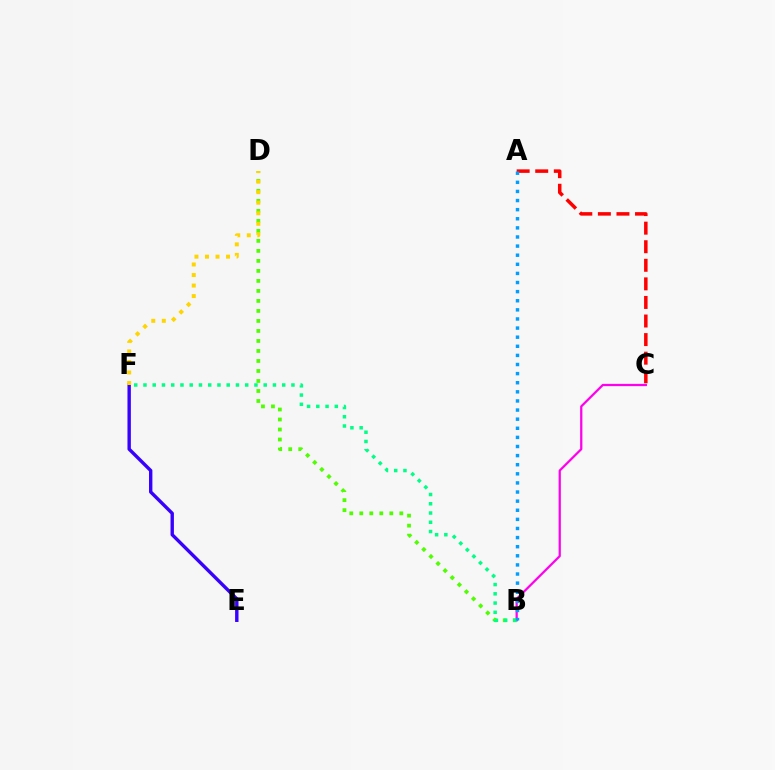{('B', 'C'): [{'color': '#ff00ed', 'line_style': 'solid', 'thickness': 1.61}], ('A', 'C'): [{'color': '#ff0000', 'line_style': 'dashed', 'thickness': 2.52}], ('B', 'D'): [{'color': '#4fff00', 'line_style': 'dotted', 'thickness': 2.72}], ('B', 'F'): [{'color': '#00ff86', 'line_style': 'dotted', 'thickness': 2.51}], ('A', 'B'): [{'color': '#009eff', 'line_style': 'dotted', 'thickness': 2.47}], ('E', 'F'): [{'color': '#3700ff', 'line_style': 'solid', 'thickness': 2.44}], ('D', 'F'): [{'color': '#ffd500', 'line_style': 'dotted', 'thickness': 2.86}]}